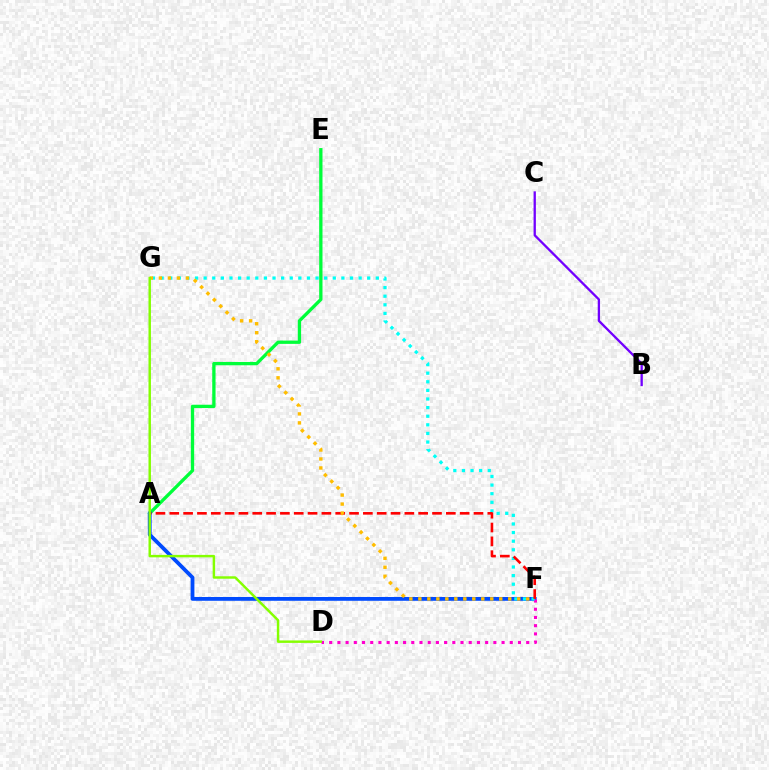{('A', 'E'): [{'color': '#00ff39', 'line_style': 'solid', 'thickness': 2.38}], ('A', 'F'): [{'color': '#004bff', 'line_style': 'solid', 'thickness': 2.74}, {'color': '#ff0000', 'line_style': 'dashed', 'thickness': 1.88}], ('D', 'F'): [{'color': '#ff00cf', 'line_style': 'dotted', 'thickness': 2.23}], ('F', 'G'): [{'color': '#00fff6', 'line_style': 'dotted', 'thickness': 2.34}, {'color': '#ffbd00', 'line_style': 'dotted', 'thickness': 2.44}], ('B', 'C'): [{'color': '#7200ff', 'line_style': 'solid', 'thickness': 1.66}], ('D', 'G'): [{'color': '#84ff00', 'line_style': 'solid', 'thickness': 1.76}]}